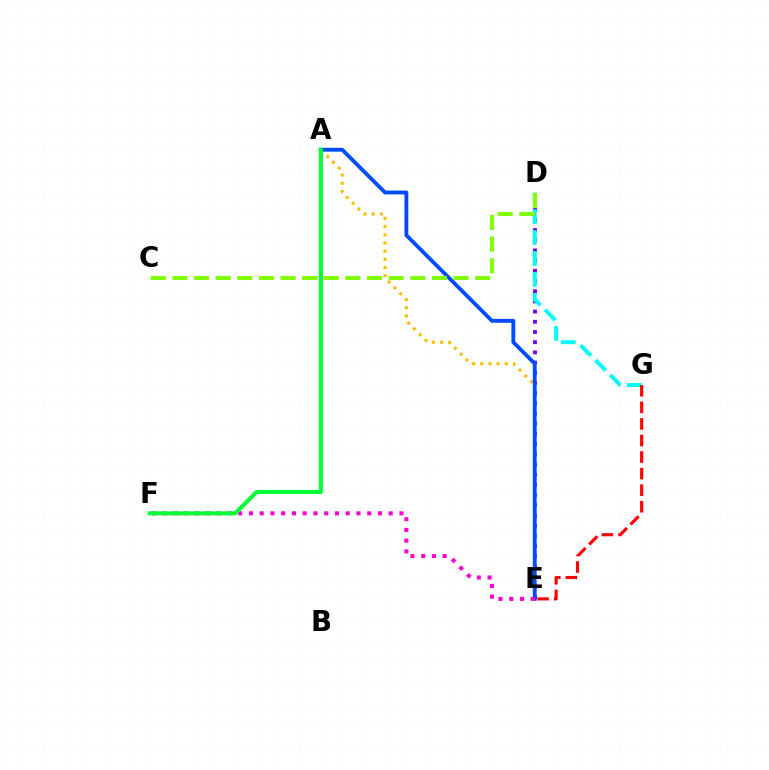{('D', 'E'): [{'color': '#7200ff', 'line_style': 'dotted', 'thickness': 2.77}], ('A', 'E'): [{'color': '#ffbd00', 'line_style': 'dotted', 'thickness': 2.22}, {'color': '#004bff', 'line_style': 'solid', 'thickness': 2.77}], ('D', 'G'): [{'color': '#00fff6', 'line_style': 'dashed', 'thickness': 2.85}], ('C', 'D'): [{'color': '#84ff00', 'line_style': 'dashed', 'thickness': 2.94}], ('E', 'F'): [{'color': '#ff00cf', 'line_style': 'dotted', 'thickness': 2.92}], ('A', 'F'): [{'color': '#00ff39', 'line_style': 'solid', 'thickness': 2.95}], ('E', 'G'): [{'color': '#ff0000', 'line_style': 'dashed', 'thickness': 2.25}]}